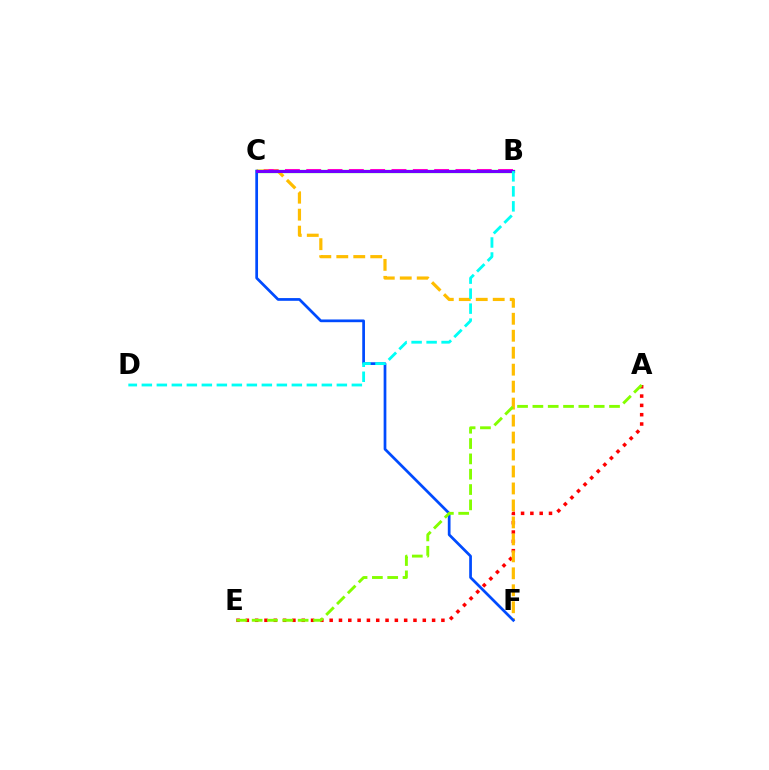{('B', 'C'): [{'color': '#00ff39', 'line_style': 'solid', 'thickness': 2.39}, {'color': '#ff00cf', 'line_style': 'dashed', 'thickness': 2.9}, {'color': '#7200ff', 'line_style': 'solid', 'thickness': 2.16}], ('A', 'E'): [{'color': '#ff0000', 'line_style': 'dotted', 'thickness': 2.53}, {'color': '#84ff00', 'line_style': 'dashed', 'thickness': 2.08}], ('C', 'F'): [{'color': '#ffbd00', 'line_style': 'dashed', 'thickness': 2.31}, {'color': '#004bff', 'line_style': 'solid', 'thickness': 1.96}], ('B', 'D'): [{'color': '#00fff6', 'line_style': 'dashed', 'thickness': 2.04}]}